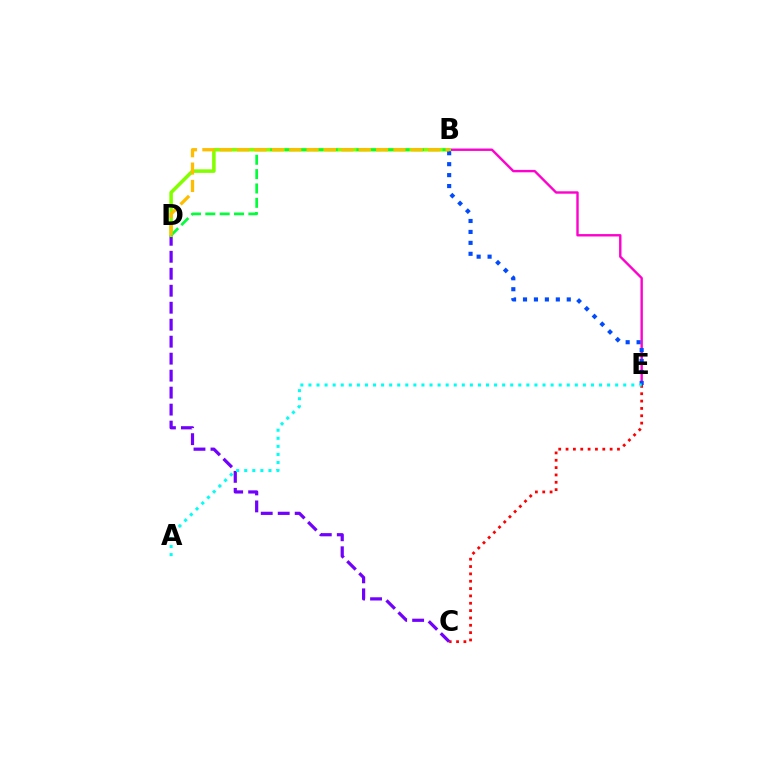{('B', 'E'): [{'color': '#ff00cf', 'line_style': 'solid', 'thickness': 1.73}, {'color': '#004bff', 'line_style': 'dotted', 'thickness': 2.97}], ('C', 'E'): [{'color': '#ff0000', 'line_style': 'dotted', 'thickness': 2.0}], ('C', 'D'): [{'color': '#7200ff', 'line_style': 'dashed', 'thickness': 2.31}], ('B', 'D'): [{'color': '#84ff00', 'line_style': 'solid', 'thickness': 2.56}, {'color': '#00ff39', 'line_style': 'dashed', 'thickness': 1.95}, {'color': '#ffbd00', 'line_style': 'dashed', 'thickness': 2.36}], ('A', 'E'): [{'color': '#00fff6', 'line_style': 'dotted', 'thickness': 2.19}]}